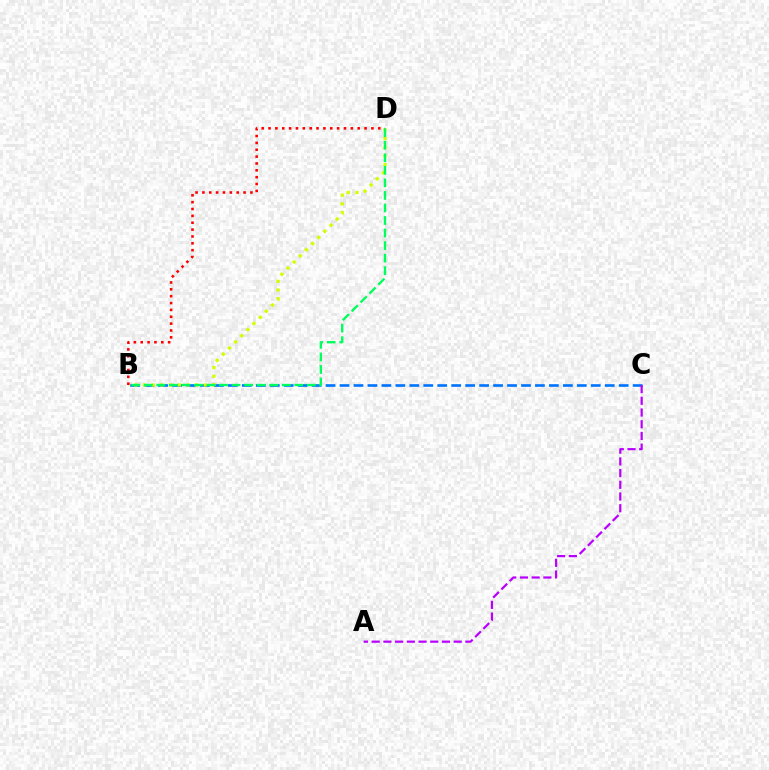{('B', 'C'): [{'color': '#0074ff', 'line_style': 'dashed', 'thickness': 1.9}], ('B', 'D'): [{'color': '#d1ff00', 'line_style': 'dotted', 'thickness': 2.36}, {'color': '#00ff5c', 'line_style': 'dashed', 'thickness': 1.7}, {'color': '#ff0000', 'line_style': 'dotted', 'thickness': 1.86}], ('A', 'C'): [{'color': '#b900ff', 'line_style': 'dashed', 'thickness': 1.59}]}